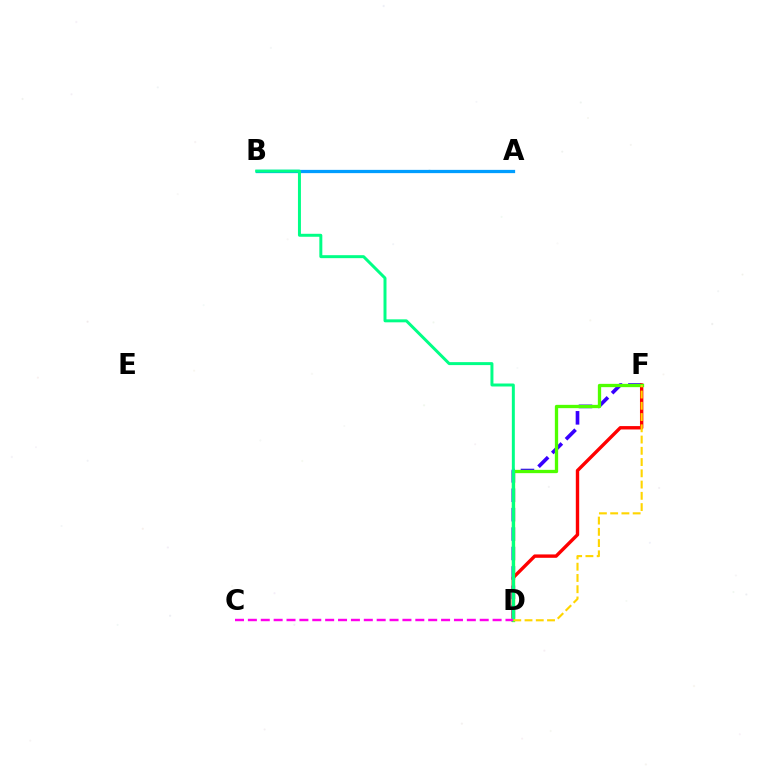{('D', 'F'): [{'color': '#3700ff', 'line_style': 'dashed', 'thickness': 2.64}, {'color': '#ff0000', 'line_style': 'solid', 'thickness': 2.44}, {'color': '#4fff00', 'line_style': 'solid', 'thickness': 2.38}, {'color': '#ffd500', 'line_style': 'dashed', 'thickness': 1.53}], ('A', 'B'): [{'color': '#009eff', 'line_style': 'solid', 'thickness': 2.35}], ('B', 'D'): [{'color': '#00ff86', 'line_style': 'solid', 'thickness': 2.14}], ('C', 'D'): [{'color': '#ff00ed', 'line_style': 'dashed', 'thickness': 1.75}]}